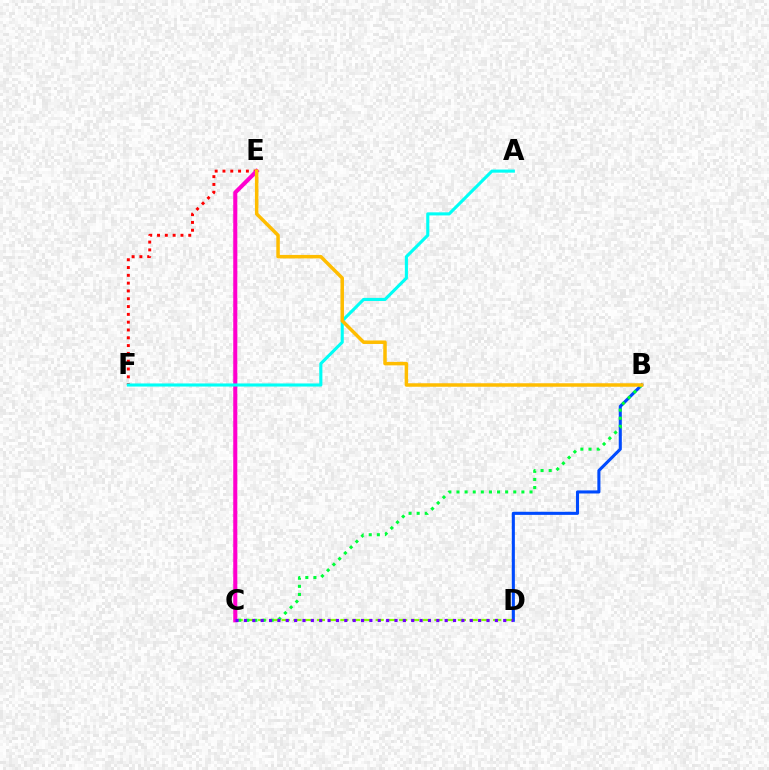{('B', 'D'): [{'color': '#004bff', 'line_style': 'solid', 'thickness': 2.22}], ('C', 'D'): [{'color': '#84ff00', 'line_style': 'dashed', 'thickness': 1.6}, {'color': '#7200ff', 'line_style': 'dotted', 'thickness': 2.27}], ('B', 'C'): [{'color': '#00ff39', 'line_style': 'dotted', 'thickness': 2.2}], ('E', 'F'): [{'color': '#ff0000', 'line_style': 'dotted', 'thickness': 2.12}], ('C', 'E'): [{'color': '#ff00cf', 'line_style': 'solid', 'thickness': 2.93}], ('A', 'F'): [{'color': '#00fff6', 'line_style': 'solid', 'thickness': 2.23}], ('B', 'E'): [{'color': '#ffbd00', 'line_style': 'solid', 'thickness': 2.51}]}